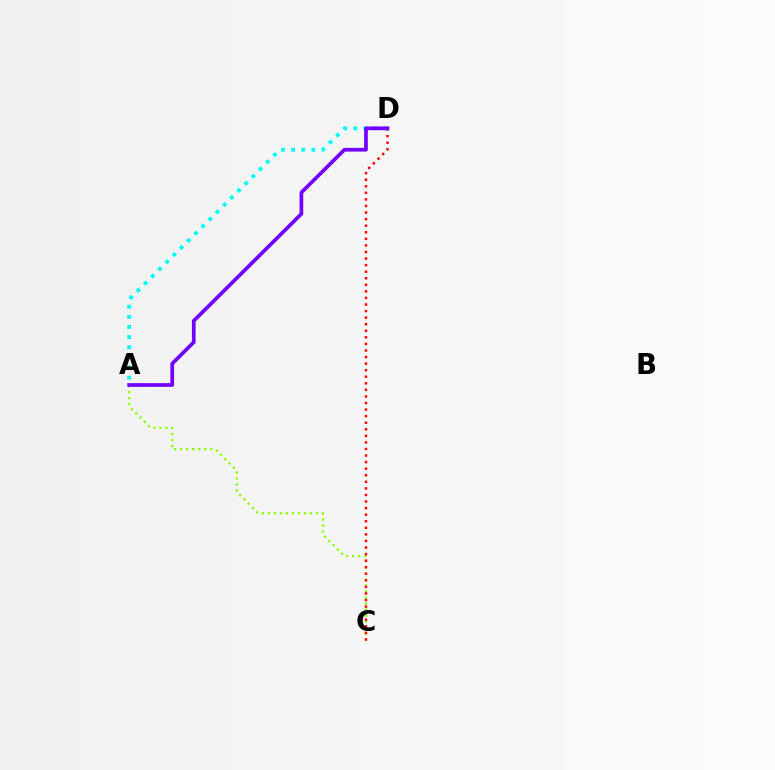{('A', 'C'): [{'color': '#84ff00', 'line_style': 'dotted', 'thickness': 1.64}], ('C', 'D'): [{'color': '#ff0000', 'line_style': 'dotted', 'thickness': 1.78}], ('A', 'D'): [{'color': '#00fff6', 'line_style': 'dotted', 'thickness': 2.75}, {'color': '#7200ff', 'line_style': 'solid', 'thickness': 2.67}]}